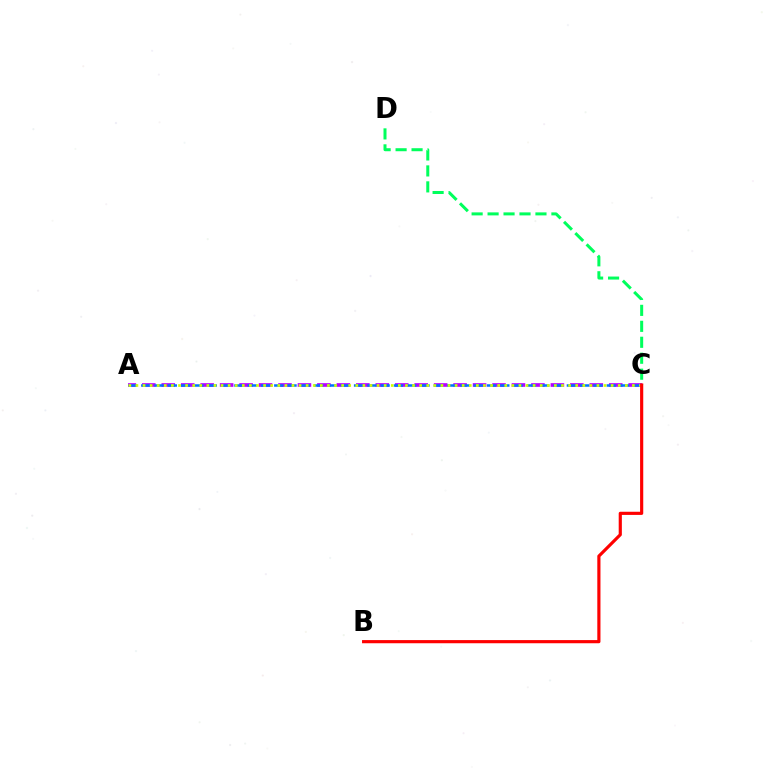{('C', 'D'): [{'color': '#00ff5c', 'line_style': 'dashed', 'thickness': 2.17}], ('A', 'C'): [{'color': '#b900ff', 'line_style': 'dashed', 'thickness': 2.64}, {'color': '#0074ff', 'line_style': 'dashed', 'thickness': 1.81}, {'color': '#d1ff00', 'line_style': 'dotted', 'thickness': 1.93}], ('B', 'C'): [{'color': '#ff0000', 'line_style': 'solid', 'thickness': 2.27}]}